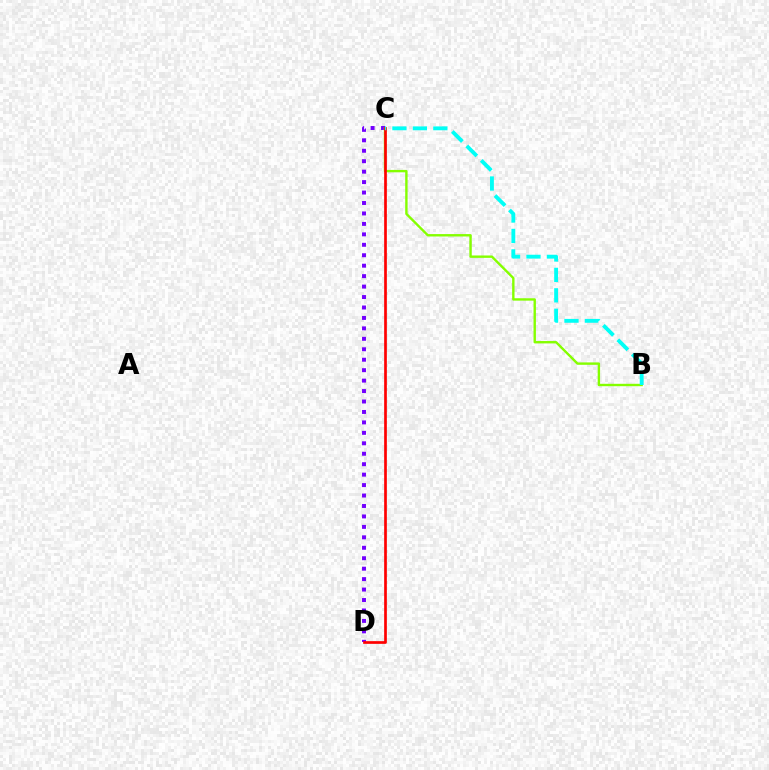{('C', 'D'): [{'color': '#7200ff', 'line_style': 'dotted', 'thickness': 2.84}, {'color': '#ff0000', 'line_style': 'solid', 'thickness': 1.94}], ('B', 'C'): [{'color': '#84ff00', 'line_style': 'solid', 'thickness': 1.72}, {'color': '#00fff6', 'line_style': 'dashed', 'thickness': 2.78}]}